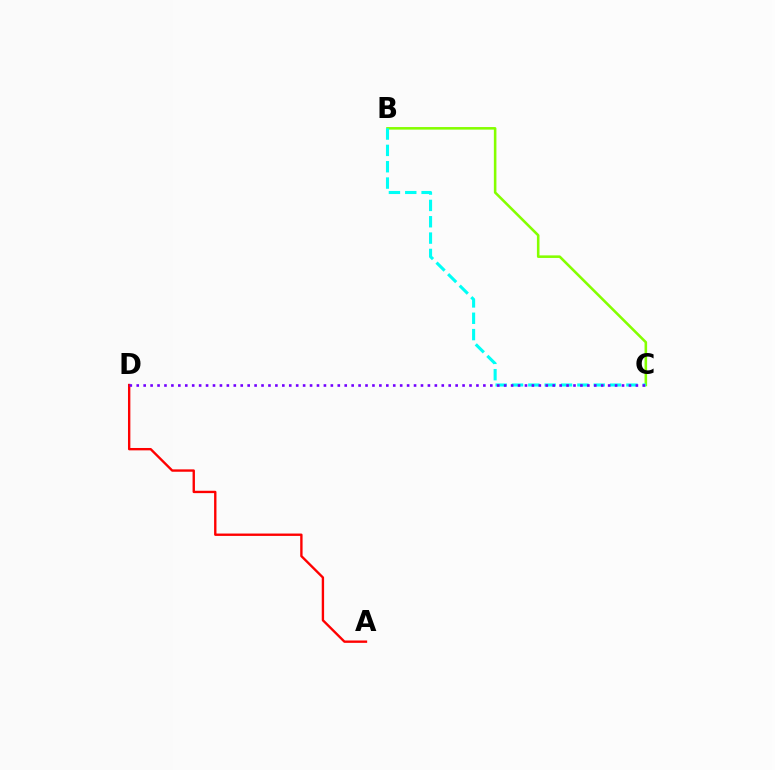{('B', 'C'): [{'color': '#84ff00', 'line_style': 'solid', 'thickness': 1.85}, {'color': '#00fff6', 'line_style': 'dashed', 'thickness': 2.22}], ('A', 'D'): [{'color': '#ff0000', 'line_style': 'solid', 'thickness': 1.7}], ('C', 'D'): [{'color': '#7200ff', 'line_style': 'dotted', 'thickness': 1.88}]}